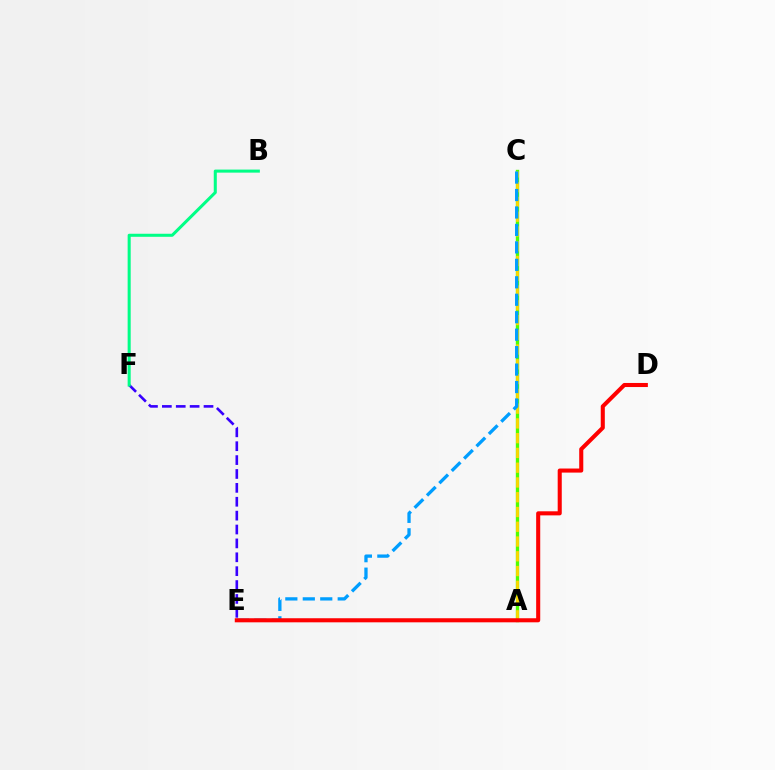{('A', 'C'): [{'color': '#4fff00', 'line_style': 'solid', 'thickness': 2.43}, {'color': '#ffd500', 'line_style': 'dashed', 'thickness': 2.01}], ('A', 'E'): [{'color': '#ff00ed', 'line_style': 'dashed', 'thickness': 2.19}], ('C', 'E'): [{'color': '#009eff', 'line_style': 'dashed', 'thickness': 2.37}], ('E', 'F'): [{'color': '#3700ff', 'line_style': 'dashed', 'thickness': 1.89}], ('D', 'E'): [{'color': '#ff0000', 'line_style': 'solid', 'thickness': 2.93}], ('B', 'F'): [{'color': '#00ff86', 'line_style': 'solid', 'thickness': 2.19}]}